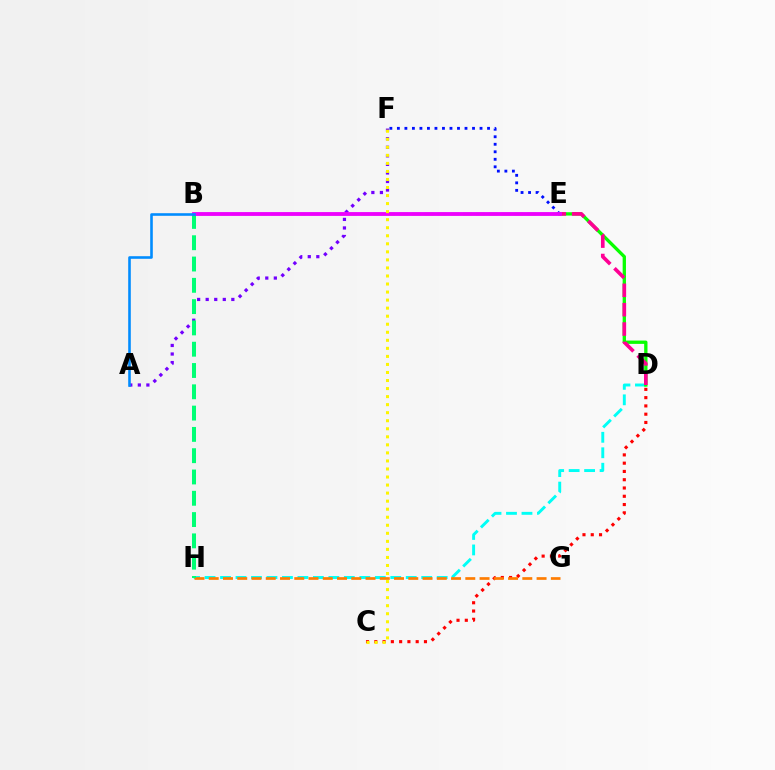{('B', 'E'): [{'color': '#84ff00', 'line_style': 'dashed', 'thickness': 1.74}, {'color': '#ee00ff', 'line_style': 'solid', 'thickness': 2.75}], ('E', 'F'): [{'color': '#0010ff', 'line_style': 'dotted', 'thickness': 2.04}], ('A', 'F'): [{'color': '#7200ff', 'line_style': 'dotted', 'thickness': 2.32}], ('D', 'H'): [{'color': '#00fff6', 'line_style': 'dashed', 'thickness': 2.1}], ('D', 'E'): [{'color': '#08ff00', 'line_style': 'solid', 'thickness': 2.39}, {'color': '#ff0094', 'line_style': 'dashed', 'thickness': 2.63}], ('C', 'D'): [{'color': '#ff0000', 'line_style': 'dotted', 'thickness': 2.25}], ('G', 'H'): [{'color': '#ff7c00', 'line_style': 'dashed', 'thickness': 1.94}], ('B', 'H'): [{'color': '#00ff74', 'line_style': 'dashed', 'thickness': 2.89}], ('C', 'F'): [{'color': '#fcf500', 'line_style': 'dotted', 'thickness': 2.18}], ('A', 'B'): [{'color': '#008cff', 'line_style': 'solid', 'thickness': 1.87}]}